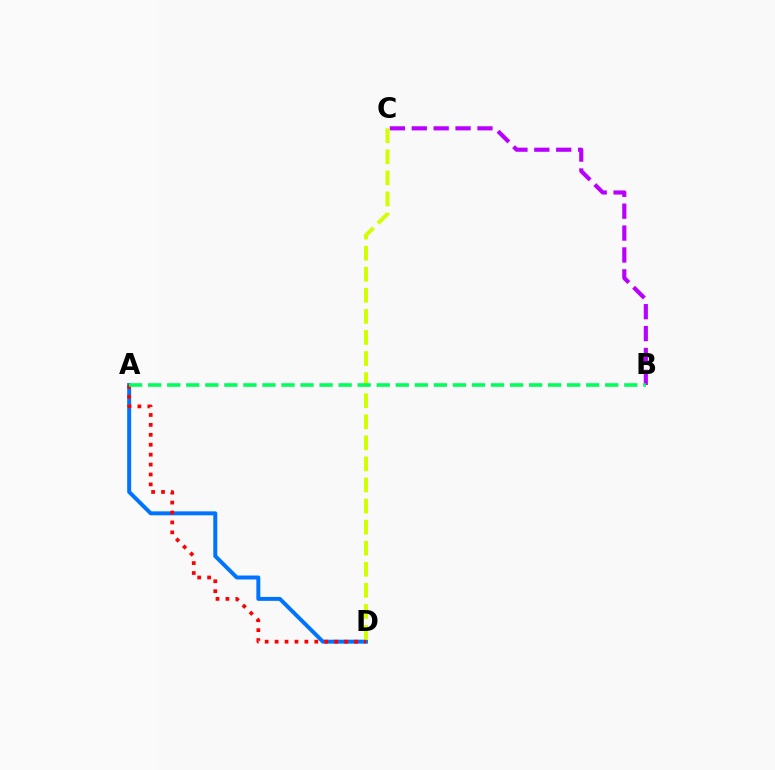{('B', 'C'): [{'color': '#b900ff', 'line_style': 'dashed', 'thickness': 2.97}], ('A', 'D'): [{'color': '#0074ff', 'line_style': 'solid', 'thickness': 2.85}, {'color': '#ff0000', 'line_style': 'dotted', 'thickness': 2.7}], ('C', 'D'): [{'color': '#d1ff00', 'line_style': 'dashed', 'thickness': 2.86}], ('A', 'B'): [{'color': '#00ff5c', 'line_style': 'dashed', 'thickness': 2.59}]}